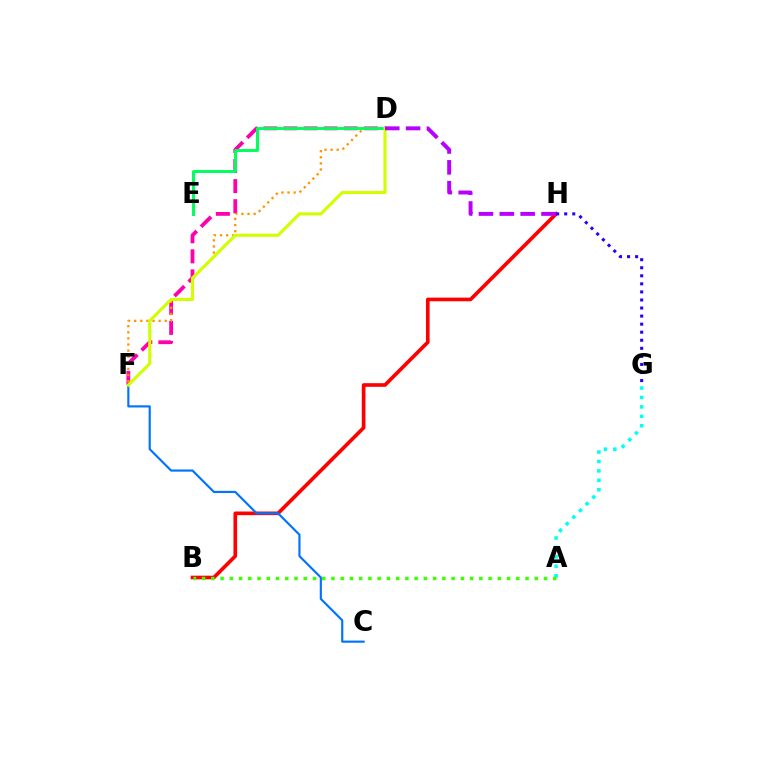{('B', 'H'): [{'color': '#ff0000', 'line_style': 'solid', 'thickness': 2.63}], ('D', 'F'): [{'color': '#ff00ac', 'line_style': 'dashed', 'thickness': 2.73}, {'color': '#ff9400', 'line_style': 'dotted', 'thickness': 1.66}, {'color': '#d1ff00', 'line_style': 'solid', 'thickness': 2.23}], ('A', 'G'): [{'color': '#00fff6', 'line_style': 'dotted', 'thickness': 2.56}], ('G', 'H'): [{'color': '#2500ff', 'line_style': 'dotted', 'thickness': 2.19}], ('C', 'F'): [{'color': '#0074ff', 'line_style': 'solid', 'thickness': 1.56}], ('A', 'B'): [{'color': '#3dff00', 'line_style': 'dotted', 'thickness': 2.51}], ('D', 'E'): [{'color': '#00ff5c', 'line_style': 'solid', 'thickness': 2.12}], ('D', 'H'): [{'color': '#b900ff', 'line_style': 'dashed', 'thickness': 2.83}]}